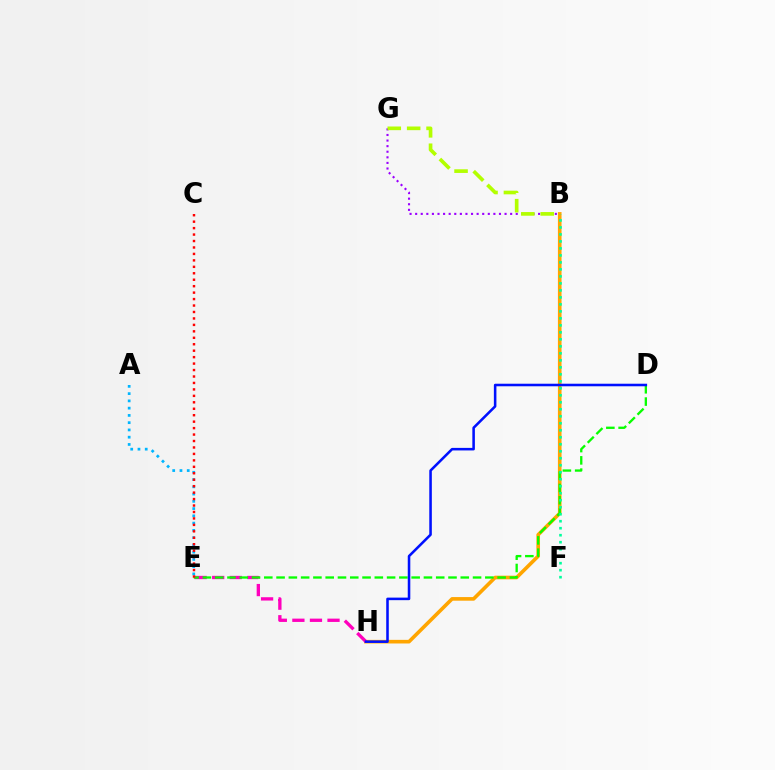{('B', 'H'): [{'color': '#ffa500', 'line_style': 'solid', 'thickness': 2.61}], ('B', 'G'): [{'color': '#9b00ff', 'line_style': 'dotted', 'thickness': 1.52}, {'color': '#b3ff00', 'line_style': 'dashed', 'thickness': 2.64}], ('E', 'H'): [{'color': '#ff00bd', 'line_style': 'dashed', 'thickness': 2.39}], ('A', 'E'): [{'color': '#00b5ff', 'line_style': 'dotted', 'thickness': 1.97}], ('D', 'E'): [{'color': '#08ff00', 'line_style': 'dashed', 'thickness': 1.67}], ('C', 'E'): [{'color': '#ff0000', 'line_style': 'dotted', 'thickness': 1.75}], ('B', 'F'): [{'color': '#00ff9d', 'line_style': 'dotted', 'thickness': 1.9}], ('D', 'H'): [{'color': '#0010ff', 'line_style': 'solid', 'thickness': 1.84}]}